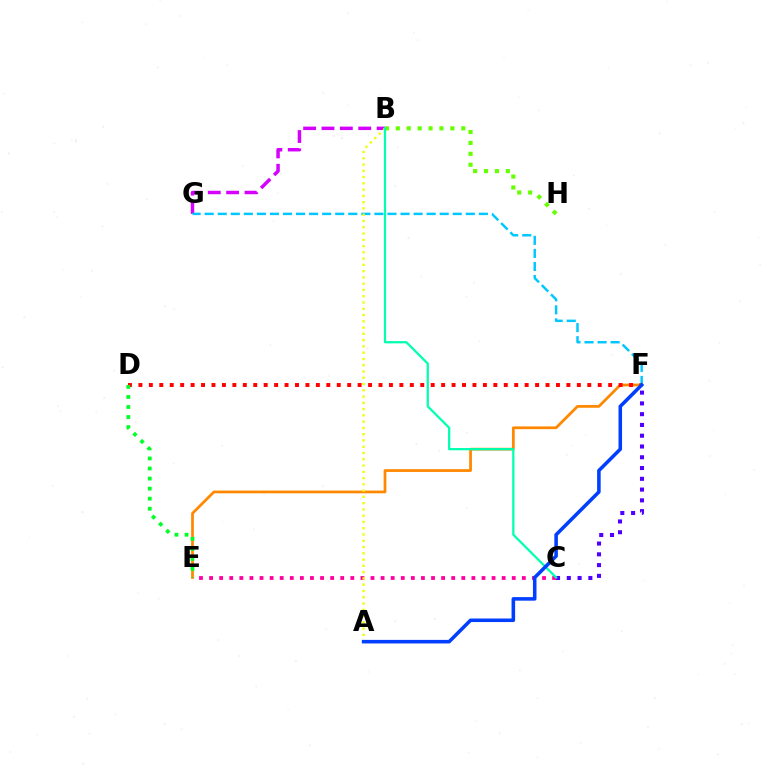{('E', 'F'): [{'color': '#ff8800', 'line_style': 'solid', 'thickness': 1.97}], ('D', 'F'): [{'color': '#ff0000', 'line_style': 'dotted', 'thickness': 2.84}], ('D', 'E'): [{'color': '#00ff27', 'line_style': 'dotted', 'thickness': 2.73}], ('C', 'E'): [{'color': '#ff00a0', 'line_style': 'dotted', 'thickness': 2.74}], ('B', 'G'): [{'color': '#d600ff', 'line_style': 'dashed', 'thickness': 2.5}], ('F', 'G'): [{'color': '#00c7ff', 'line_style': 'dashed', 'thickness': 1.77}], ('C', 'F'): [{'color': '#4f00ff', 'line_style': 'dotted', 'thickness': 2.93}], ('B', 'H'): [{'color': '#66ff00', 'line_style': 'dotted', 'thickness': 2.97}], ('A', 'B'): [{'color': '#eeff00', 'line_style': 'dotted', 'thickness': 1.7}], ('B', 'C'): [{'color': '#00ffaf', 'line_style': 'solid', 'thickness': 1.62}], ('A', 'F'): [{'color': '#003fff', 'line_style': 'solid', 'thickness': 2.56}]}